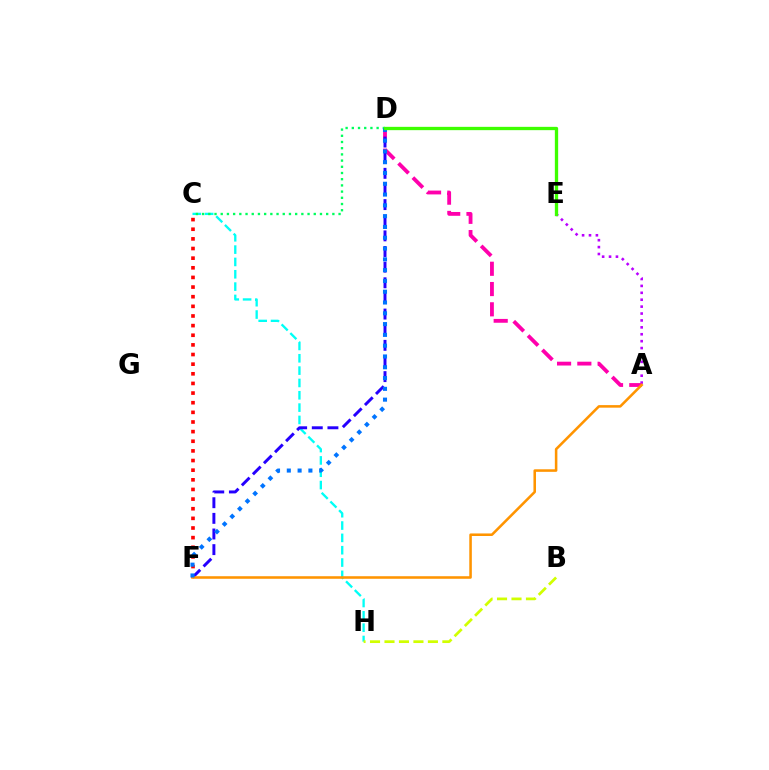{('C', 'H'): [{'color': '#00fff6', 'line_style': 'dashed', 'thickness': 1.68}], ('A', 'E'): [{'color': '#b900ff', 'line_style': 'dotted', 'thickness': 1.88}], ('C', 'F'): [{'color': '#ff0000', 'line_style': 'dotted', 'thickness': 2.62}], ('B', 'H'): [{'color': '#d1ff00', 'line_style': 'dashed', 'thickness': 1.97}], ('A', 'D'): [{'color': '#ff00ac', 'line_style': 'dashed', 'thickness': 2.75}], ('C', 'D'): [{'color': '#00ff5c', 'line_style': 'dotted', 'thickness': 1.69}], ('D', 'F'): [{'color': '#2500ff', 'line_style': 'dashed', 'thickness': 2.12}, {'color': '#0074ff', 'line_style': 'dotted', 'thickness': 2.93}], ('A', 'F'): [{'color': '#ff9400', 'line_style': 'solid', 'thickness': 1.84}], ('D', 'E'): [{'color': '#3dff00', 'line_style': 'solid', 'thickness': 2.39}]}